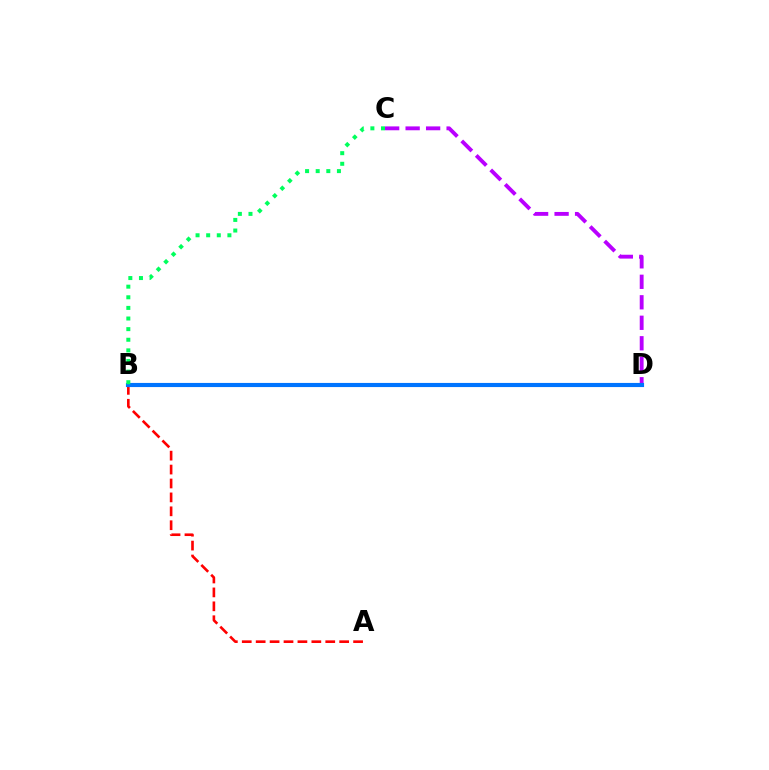{('B', 'D'): [{'color': '#d1ff00', 'line_style': 'dotted', 'thickness': 1.98}, {'color': '#0074ff', 'line_style': 'solid', 'thickness': 2.98}], ('A', 'B'): [{'color': '#ff0000', 'line_style': 'dashed', 'thickness': 1.89}], ('C', 'D'): [{'color': '#b900ff', 'line_style': 'dashed', 'thickness': 2.78}], ('B', 'C'): [{'color': '#00ff5c', 'line_style': 'dotted', 'thickness': 2.88}]}